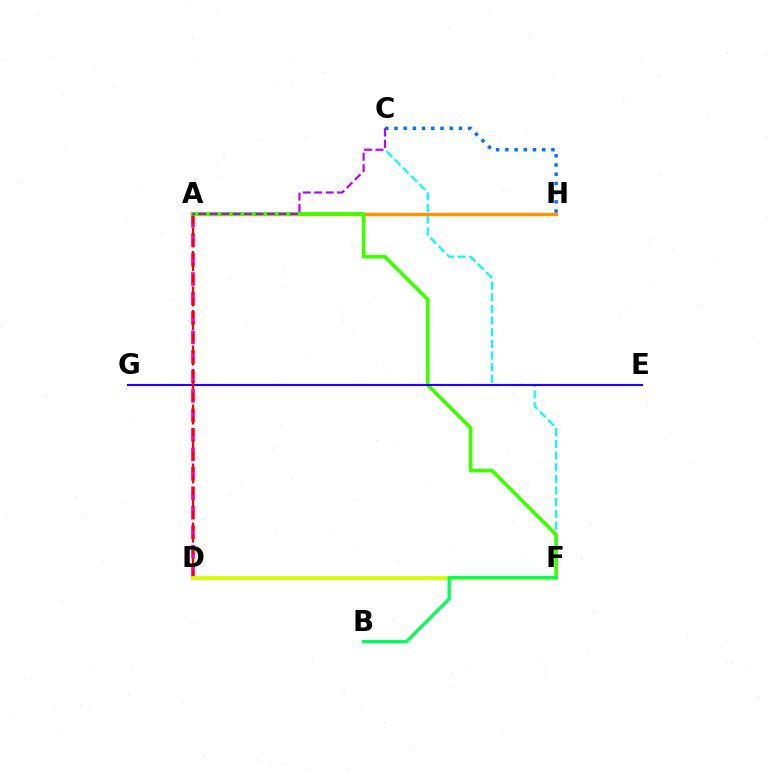{('C', 'F'): [{'color': '#00fff6', 'line_style': 'dashed', 'thickness': 1.58}], ('A', 'D'): [{'color': '#ff00ac', 'line_style': 'dashed', 'thickness': 2.65}, {'color': '#ff0000', 'line_style': 'dashed', 'thickness': 1.6}], ('C', 'H'): [{'color': '#0074ff', 'line_style': 'dotted', 'thickness': 2.5}], ('A', 'H'): [{'color': '#ff9400', 'line_style': 'solid', 'thickness': 2.46}], ('A', 'F'): [{'color': '#3dff00', 'line_style': 'solid', 'thickness': 2.62}], ('E', 'G'): [{'color': '#2500ff', 'line_style': 'solid', 'thickness': 1.52}], ('D', 'F'): [{'color': '#d1ff00', 'line_style': 'solid', 'thickness': 2.74}], ('B', 'F'): [{'color': '#00ff5c', 'line_style': 'solid', 'thickness': 2.37}], ('A', 'C'): [{'color': '#b900ff', 'line_style': 'dashed', 'thickness': 1.55}]}